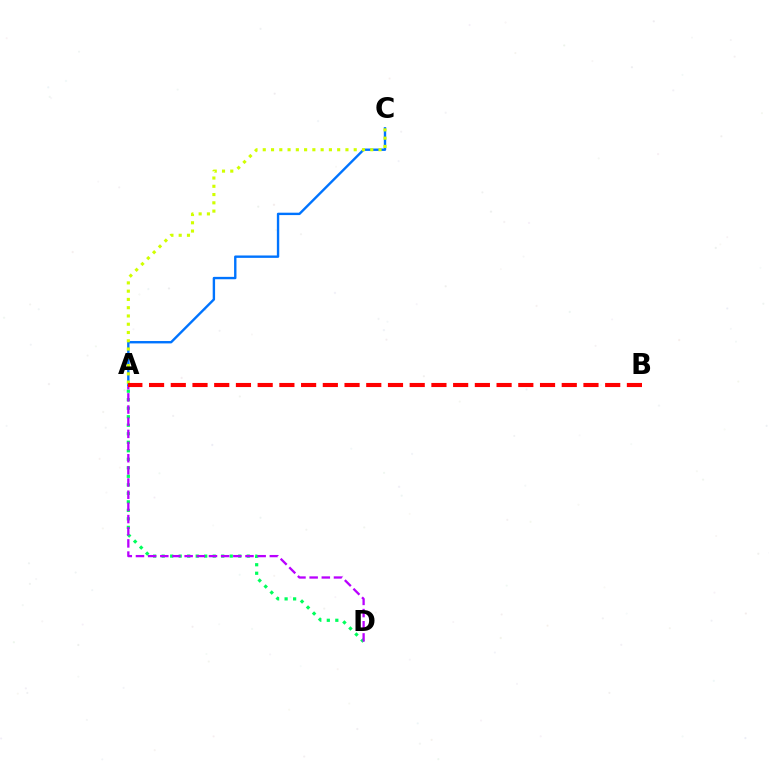{('A', 'D'): [{'color': '#00ff5c', 'line_style': 'dotted', 'thickness': 2.31}, {'color': '#b900ff', 'line_style': 'dashed', 'thickness': 1.65}], ('A', 'C'): [{'color': '#0074ff', 'line_style': 'solid', 'thickness': 1.72}, {'color': '#d1ff00', 'line_style': 'dotted', 'thickness': 2.25}], ('A', 'B'): [{'color': '#ff0000', 'line_style': 'dashed', 'thickness': 2.95}]}